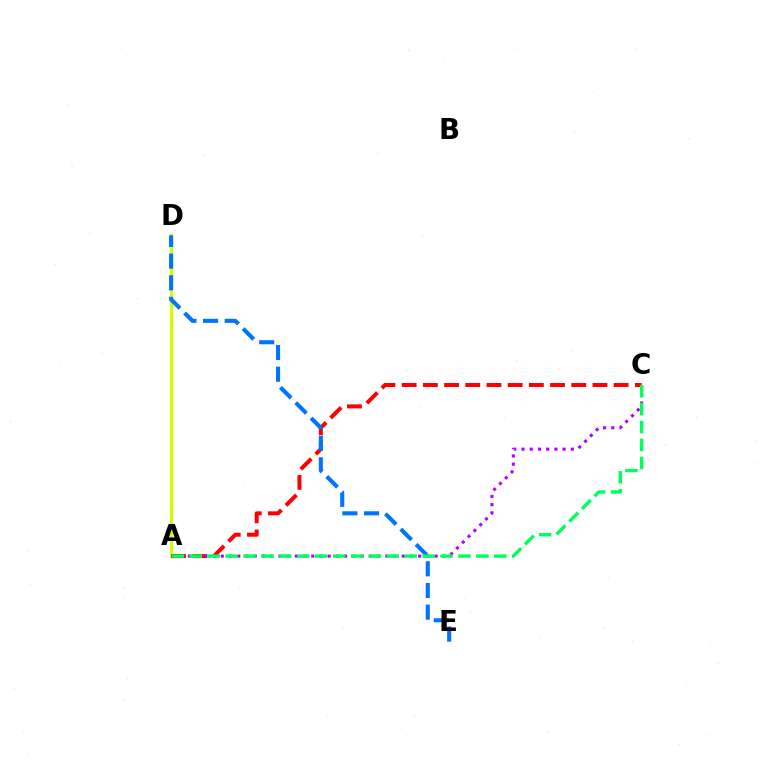{('A', 'D'): [{'color': '#d1ff00', 'line_style': 'solid', 'thickness': 2.33}], ('A', 'C'): [{'color': '#ff0000', 'line_style': 'dashed', 'thickness': 2.88}, {'color': '#b900ff', 'line_style': 'dotted', 'thickness': 2.23}, {'color': '#00ff5c', 'line_style': 'dashed', 'thickness': 2.43}], ('D', 'E'): [{'color': '#0074ff', 'line_style': 'dashed', 'thickness': 2.94}]}